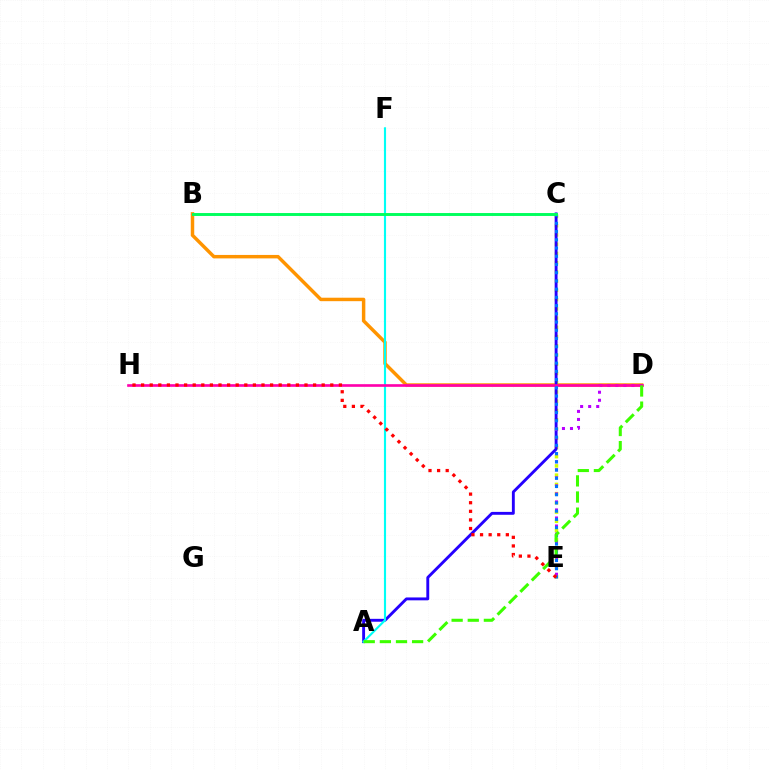{('B', 'D'): [{'color': '#ff9400', 'line_style': 'solid', 'thickness': 2.49}], ('C', 'E'): [{'color': '#d1ff00', 'line_style': 'dotted', 'thickness': 2.51}, {'color': '#0074ff', 'line_style': 'dotted', 'thickness': 2.23}], ('A', 'C'): [{'color': '#2500ff', 'line_style': 'solid', 'thickness': 2.08}], ('D', 'E'): [{'color': '#b900ff', 'line_style': 'dotted', 'thickness': 2.18}], ('A', 'F'): [{'color': '#00fff6', 'line_style': 'solid', 'thickness': 1.53}], ('D', 'H'): [{'color': '#ff00ac', 'line_style': 'solid', 'thickness': 1.91}], ('A', 'D'): [{'color': '#3dff00', 'line_style': 'dashed', 'thickness': 2.19}], ('B', 'C'): [{'color': '#00ff5c', 'line_style': 'solid', 'thickness': 2.11}], ('E', 'H'): [{'color': '#ff0000', 'line_style': 'dotted', 'thickness': 2.34}]}